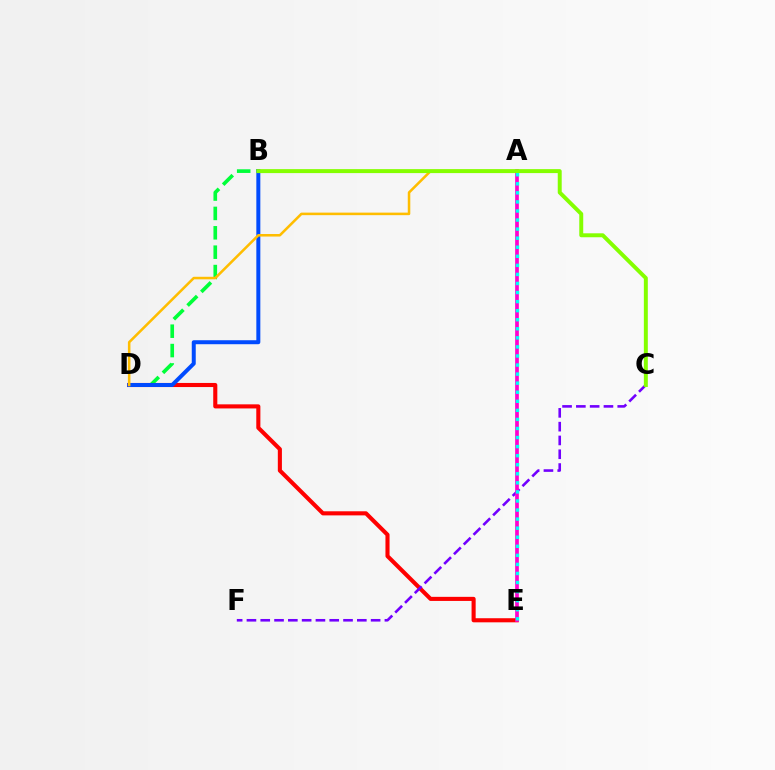{('B', 'D'): [{'color': '#00ff39', 'line_style': 'dashed', 'thickness': 2.63}, {'color': '#004bff', 'line_style': 'solid', 'thickness': 2.87}], ('D', 'E'): [{'color': '#ff0000', 'line_style': 'solid', 'thickness': 2.95}], ('C', 'F'): [{'color': '#7200ff', 'line_style': 'dashed', 'thickness': 1.87}], ('A', 'E'): [{'color': '#ff00cf', 'line_style': 'solid', 'thickness': 2.66}, {'color': '#00fff6', 'line_style': 'dotted', 'thickness': 2.46}], ('A', 'D'): [{'color': '#ffbd00', 'line_style': 'solid', 'thickness': 1.83}], ('B', 'C'): [{'color': '#84ff00', 'line_style': 'solid', 'thickness': 2.85}]}